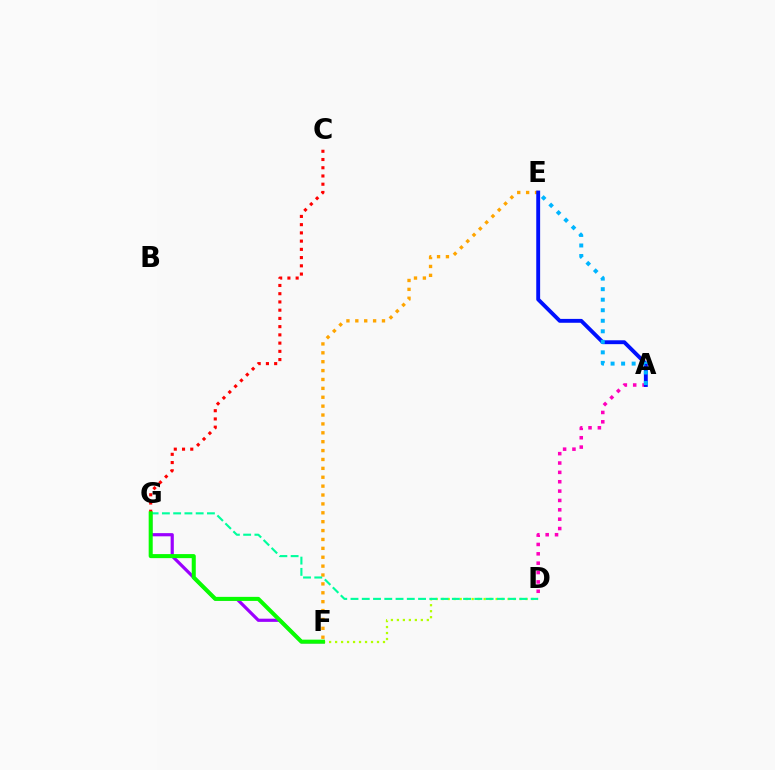{('E', 'F'): [{'color': '#ffa500', 'line_style': 'dotted', 'thickness': 2.41}], ('F', 'G'): [{'color': '#9b00ff', 'line_style': 'solid', 'thickness': 2.3}, {'color': '#08ff00', 'line_style': 'solid', 'thickness': 2.91}], ('A', 'D'): [{'color': '#ff00bd', 'line_style': 'dotted', 'thickness': 2.54}], ('A', 'E'): [{'color': '#0010ff', 'line_style': 'solid', 'thickness': 2.79}, {'color': '#00b5ff', 'line_style': 'dotted', 'thickness': 2.86}], ('D', 'F'): [{'color': '#b3ff00', 'line_style': 'dotted', 'thickness': 1.63}], ('C', 'G'): [{'color': '#ff0000', 'line_style': 'dotted', 'thickness': 2.24}], ('D', 'G'): [{'color': '#00ff9d', 'line_style': 'dashed', 'thickness': 1.53}]}